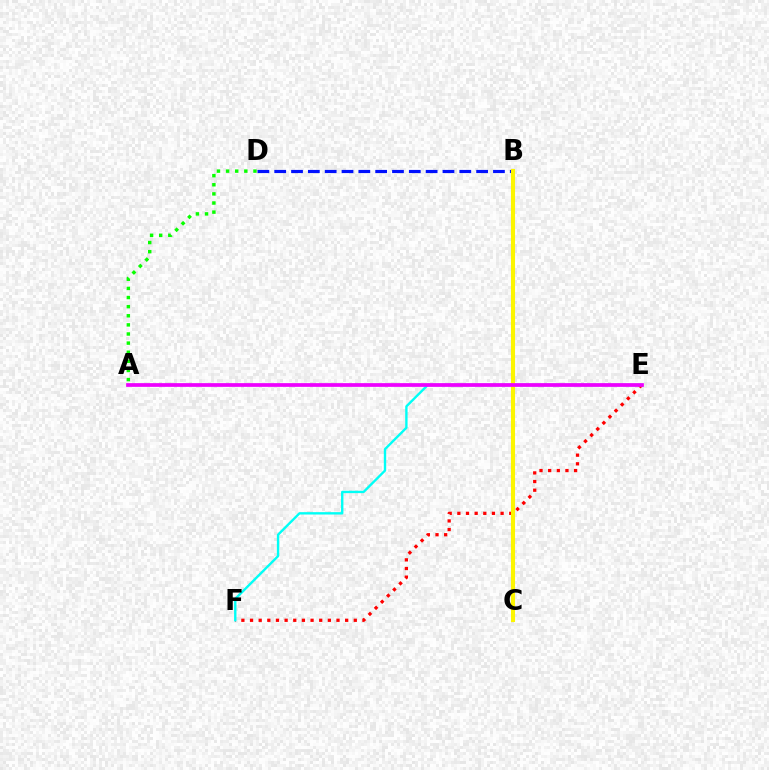{('E', 'F'): [{'color': '#ff0000', 'line_style': 'dotted', 'thickness': 2.35}, {'color': '#00fff6', 'line_style': 'solid', 'thickness': 1.71}], ('B', 'D'): [{'color': '#0010ff', 'line_style': 'dashed', 'thickness': 2.29}], ('B', 'C'): [{'color': '#fcf500', 'line_style': 'solid', 'thickness': 2.95}], ('A', 'D'): [{'color': '#08ff00', 'line_style': 'dotted', 'thickness': 2.48}], ('A', 'E'): [{'color': '#ee00ff', 'line_style': 'solid', 'thickness': 2.68}]}